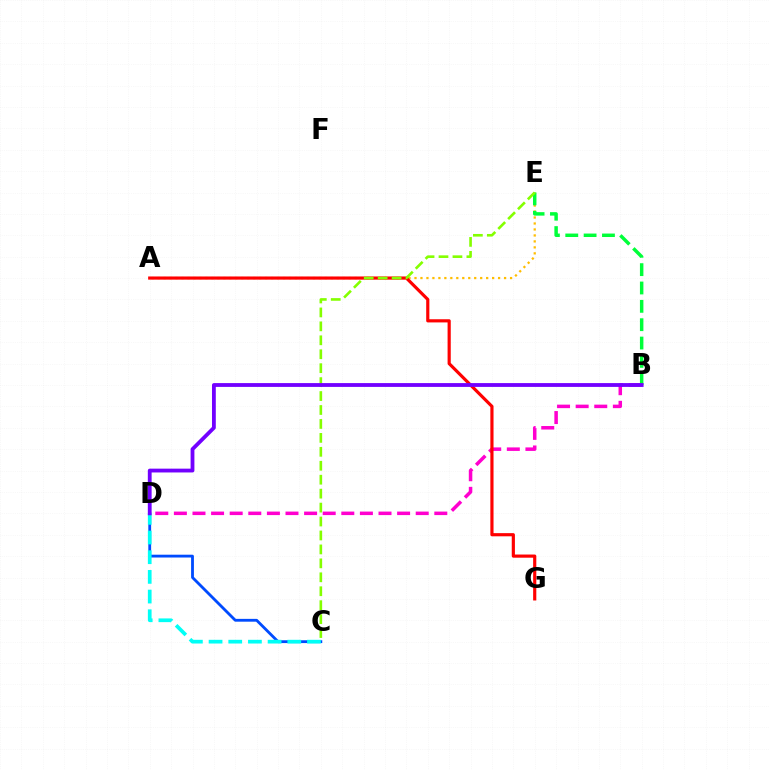{('A', 'E'): [{'color': '#ffbd00', 'line_style': 'dotted', 'thickness': 1.62}], ('B', 'D'): [{'color': '#ff00cf', 'line_style': 'dashed', 'thickness': 2.53}, {'color': '#7200ff', 'line_style': 'solid', 'thickness': 2.74}], ('A', 'G'): [{'color': '#ff0000', 'line_style': 'solid', 'thickness': 2.28}], ('B', 'E'): [{'color': '#00ff39', 'line_style': 'dashed', 'thickness': 2.49}], ('C', 'D'): [{'color': '#004bff', 'line_style': 'solid', 'thickness': 2.03}, {'color': '#00fff6', 'line_style': 'dashed', 'thickness': 2.67}], ('C', 'E'): [{'color': '#84ff00', 'line_style': 'dashed', 'thickness': 1.89}]}